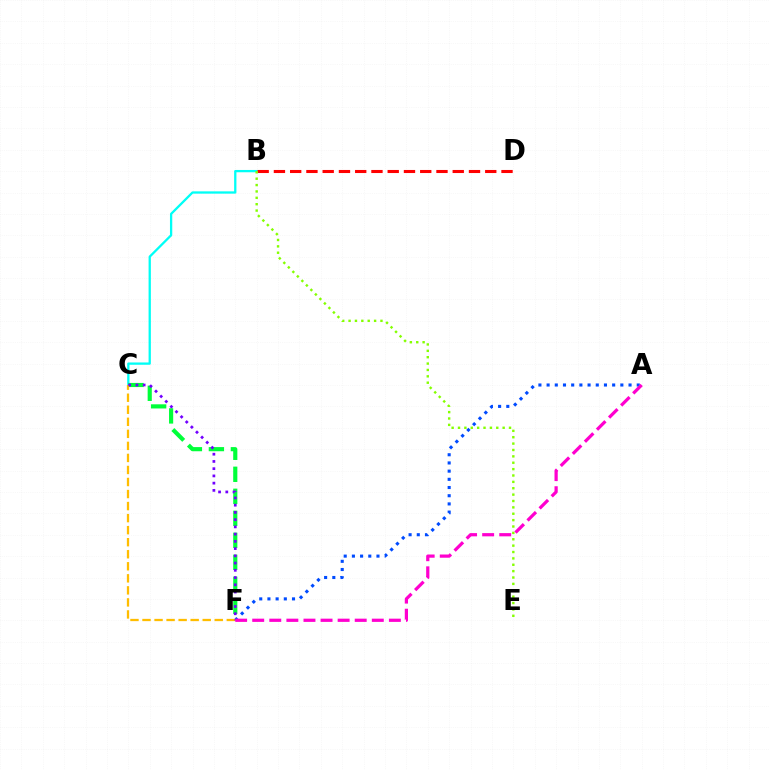{('A', 'F'): [{'color': '#004bff', 'line_style': 'dotted', 'thickness': 2.23}, {'color': '#ff00cf', 'line_style': 'dashed', 'thickness': 2.32}], ('B', 'C'): [{'color': '#00fff6', 'line_style': 'solid', 'thickness': 1.65}], ('B', 'D'): [{'color': '#ff0000', 'line_style': 'dashed', 'thickness': 2.21}], ('C', 'F'): [{'color': '#00ff39', 'line_style': 'dashed', 'thickness': 2.99}, {'color': '#ffbd00', 'line_style': 'dashed', 'thickness': 1.64}, {'color': '#7200ff', 'line_style': 'dotted', 'thickness': 1.97}], ('B', 'E'): [{'color': '#84ff00', 'line_style': 'dotted', 'thickness': 1.73}]}